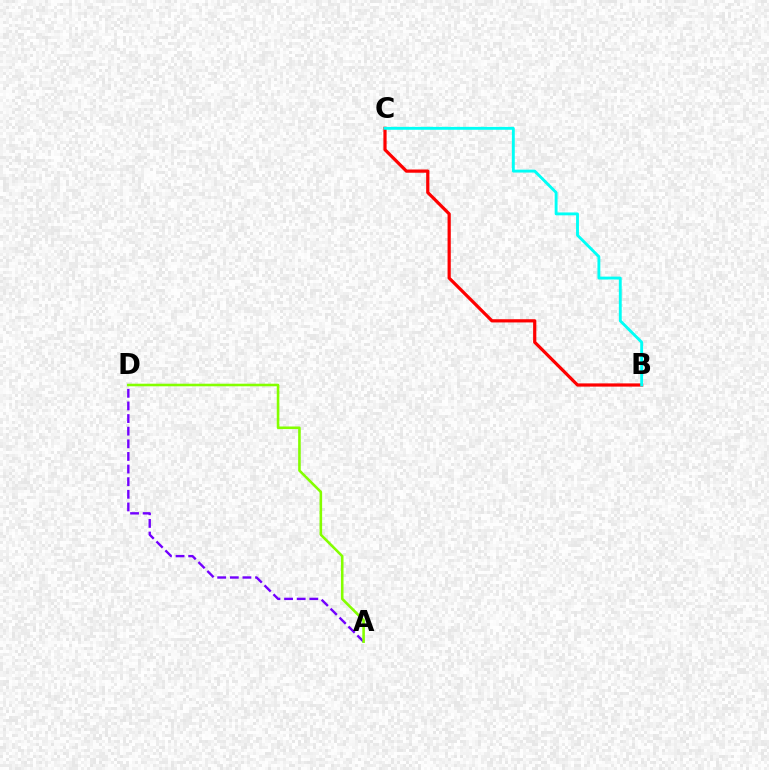{('B', 'C'): [{'color': '#ff0000', 'line_style': 'solid', 'thickness': 2.31}, {'color': '#00fff6', 'line_style': 'solid', 'thickness': 2.07}], ('A', 'D'): [{'color': '#7200ff', 'line_style': 'dashed', 'thickness': 1.71}, {'color': '#84ff00', 'line_style': 'solid', 'thickness': 1.86}]}